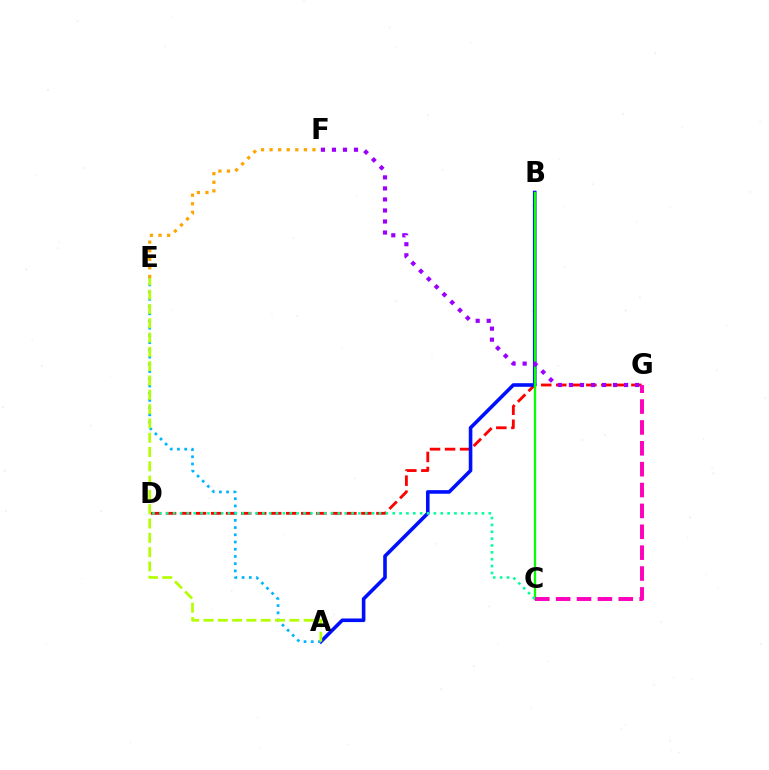{('D', 'G'): [{'color': '#ff0000', 'line_style': 'dashed', 'thickness': 2.04}], ('A', 'B'): [{'color': '#0010ff', 'line_style': 'solid', 'thickness': 2.59}], ('A', 'E'): [{'color': '#00b5ff', 'line_style': 'dotted', 'thickness': 1.96}, {'color': '#b3ff00', 'line_style': 'dashed', 'thickness': 1.94}], ('B', 'C'): [{'color': '#08ff00', 'line_style': 'solid', 'thickness': 1.63}], ('C', 'D'): [{'color': '#00ff9d', 'line_style': 'dotted', 'thickness': 1.86}], ('C', 'G'): [{'color': '#ff00bd', 'line_style': 'dashed', 'thickness': 2.83}], ('E', 'F'): [{'color': '#ffa500', 'line_style': 'dotted', 'thickness': 2.33}], ('F', 'G'): [{'color': '#9b00ff', 'line_style': 'dotted', 'thickness': 3.0}]}